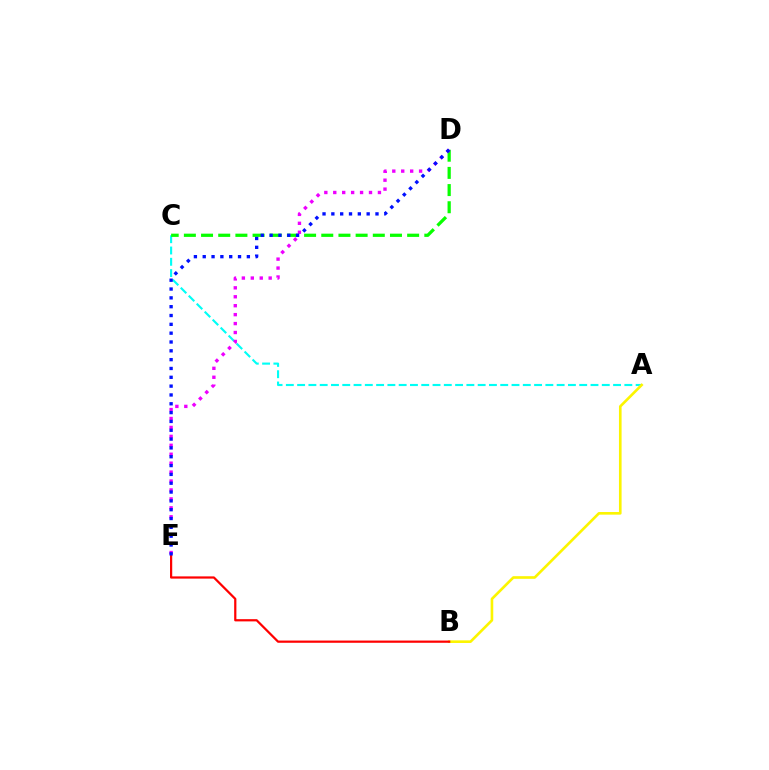{('A', 'C'): [{'color': '#00fff6', 'line_style': 'dashed', 'thickness': 1.53}], ('A', 'B'): [{'color': '#fcf500', 'line_style': 'solid', 'thickness': 1.9}], ('C', 'D'): [{'color': '#08ff00', 'line_style': 'dashed', 'thickness': 2.33}], ('D', 'E'): [{'color': '#ee00ff', 'line_style': 'dotted', 'thickness': 2.43}, {'color': '#0010ff', 'line_style': 'dotted', 'thickness': 2.4}], ('B', 'E'): [{'color': '#ff0000', 'line_style': 'solid', 'thickness': 1.6}]}